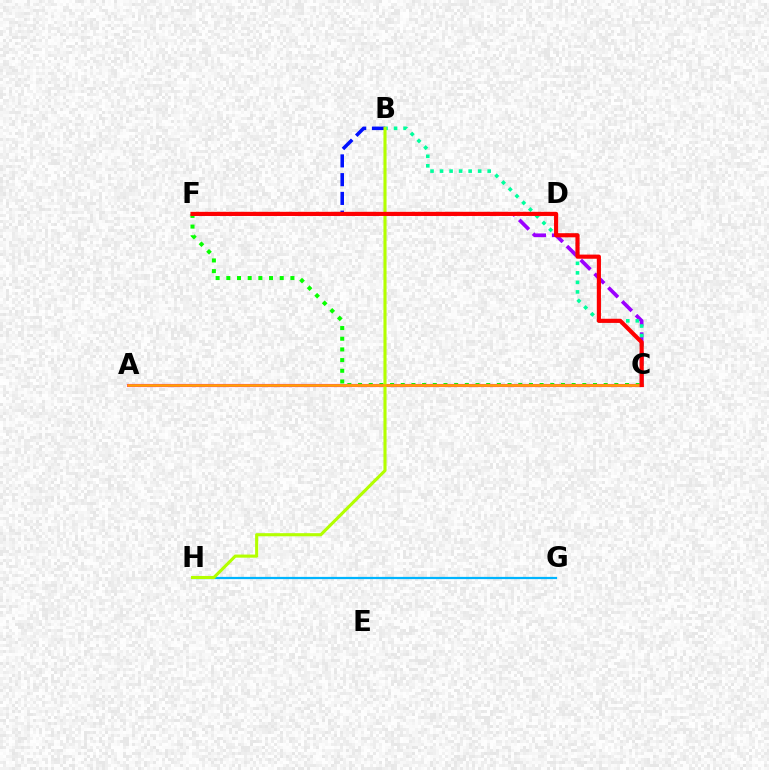{('C', 'F'): [{'color': '#9b00ff', 'line_style': 'dashed', 'thickness': 2.65}, {'color': '#08ff00', 'line_style': 'dotted', 'thickness': 2.9}, {'color': '#ff0000', 'line_style': 'solid', 'thickness': 2.99}], ('G', 'H'): [{'color': '#00b5ff', 'line_style': 'solid', 'thickness': 1.6}], ('B', 'C'): [{'color': '#00ff9d', 'line_style': 'dotted', 'thickness': 2.59}], ('B', 'F'): [{'color': '#0010ff', 'line_style': 'dashed', 'thickness': 2.55}], ('A', 'C'): [{'color': '#ff00bd', 'line_style': 'solid', 'thickness': 2.25}, {'color': '#ffa500', 'line_style': 'solid', 'thickness': 1.87}], ('B', 'H'): [{'color': '#b3ff00', 'line_style': 'solid', 'thickness': 2.24}]}